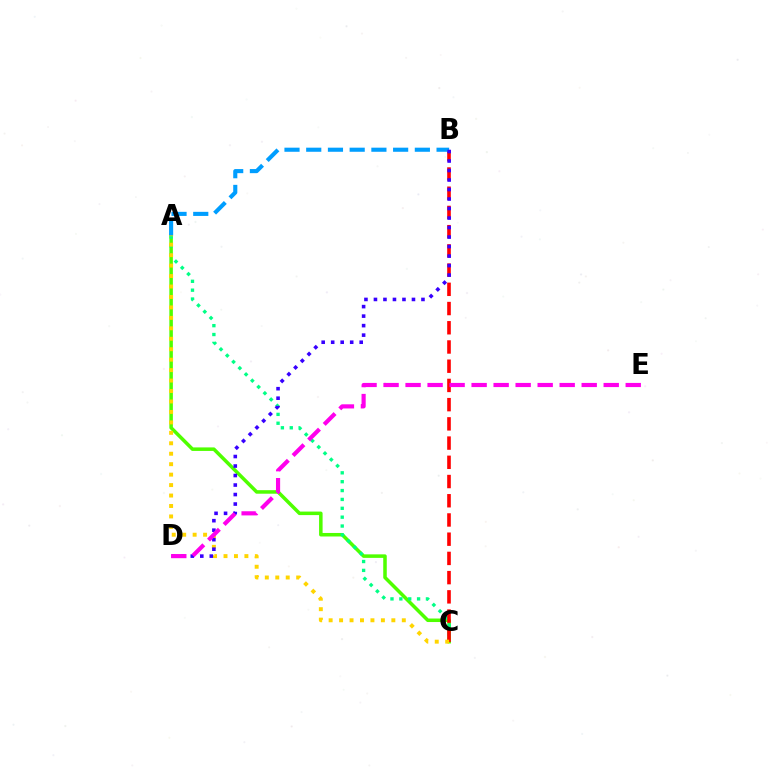{('A', 'C'): [{'color': '#4fff00', 'line_style': 'solid', 'thickness': 2.54}, {'color': '#00ff86', 'line_style': 'dotted', 'thickness': 2.41}, {'color': '#ffd500', 'line_style': 'dotted', 'thickness': 2.84}], ('B', 'C'): [{'color': '#ff0000', 'line_style': 'dashed', 'thickness': 2.61}], ('A', 'B'): [{'color': '#009eff', 'line_style': 'dashed', 'thickness': 2.95}], ('B', 'D'): [{'color': '#3700ff', 'line_style': 'dotted', 'thickness': 2.58}], ('D', 'E'): [{'color': '#ff00ed', 'line_style': 'dashed', 'thickness': 2.99}]}